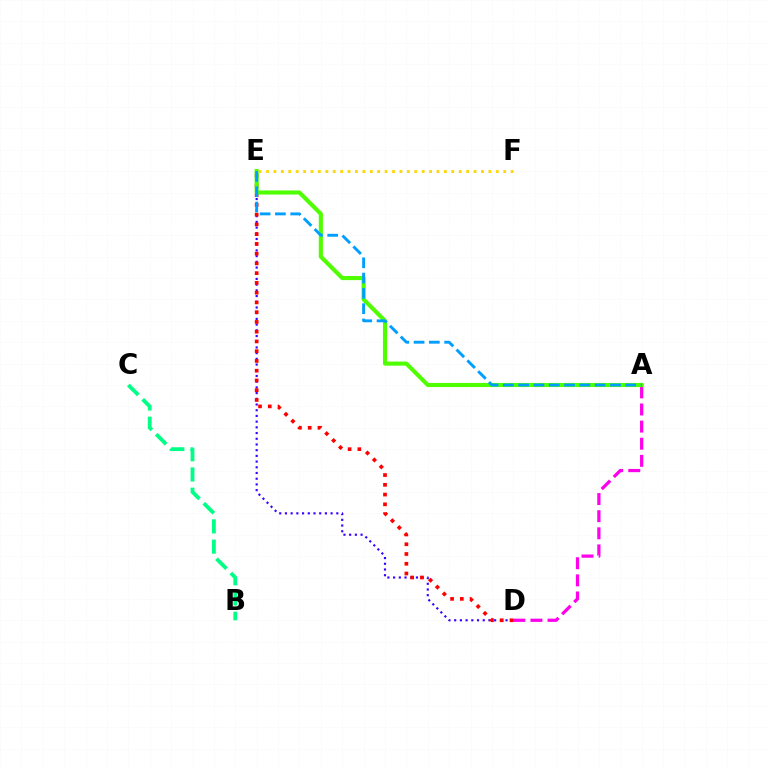{('A', 'D'): [{'color': '#ff00ed', 'line_style': 'dashed', 'thickness': 2.33}], ('D', 'E'): [{'color': '#3700ff', 'line_style': 'dotted', 'thickness': 1.55}, {'color': '#ff0000', 'line_style': 'dotted', 'thickness': 2.65}], ('B', 'C'): [{'color': '#00ff86', 'line_style': 'dashed', 'thickness': 2.75}], ('A', 'E'): [{'color': '#4fff00', 'line_style': 'solid', 'thickness': 2.96}, {'color': '#009eff', 'line_style': 'dashed', 'thickness': 2.08}], ('E', 'F'): [{'color': '#ffd500', 'line_style': 'dotted', 'thickness': 2.01}]}